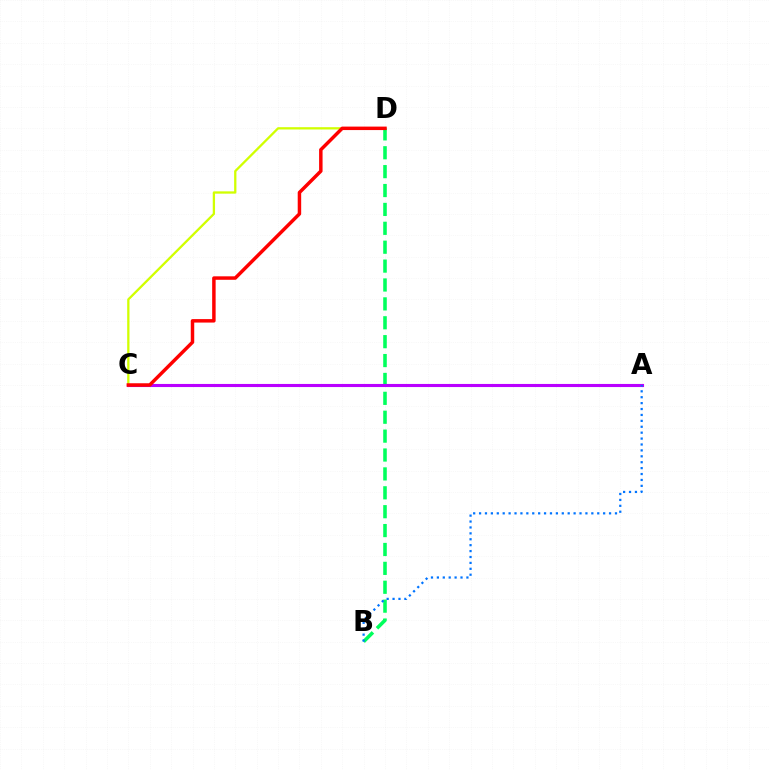{('B', 'D'): [{'color': '#00ff5c', 'line_style': 'dashed', 'thickness': 2.57}], ('A', 'C'): [{'color': '#b900ff', 'line_style': 'solid', 'thickness': 2.23}], ('A', 'B'): [{'color': '#0074ff', 'line_style': 'dotted', 'thickness': 1.61}], ('C', 'D'): [{'color': '#d1ff00', 'line_style': 'solid', 'thickness': 1.65}, {'color': '#ff0000', 'line_style': 'solid', 'thickness': 2.5}]}